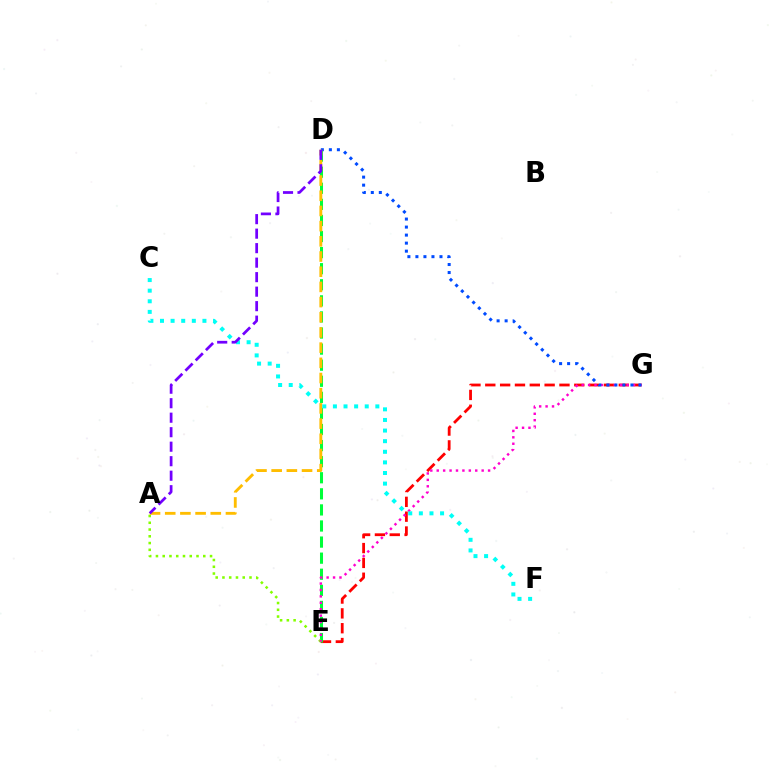{('E', 'G'): [{'color': '#ff0000', 'line_style': 'dashed', 'thickness': 2.02}, {'color': '#ff00cf', 'line_style': 'dotted', 'thickness': 1.74}], ('D', 'E'): [{'color': '#00ff39', 'line_style': 'dashed', 'thickness': 2.18}], ('A', 'E'): [{'color': '#84ff00', 'line_style': 'dotted', 'thickness': 1.84}], ('D', 'G'): [{'color': '#004bff', 'line_style': 'dotted', 'thickness': 2.18}], ('A', 'D'): [{'color': '#ffbd00', 'line_style': 'dashed', 'thickness': 2.06}, {'color': '#7200ff', 'line_style': 'dashed', 'thickness': 1.97}], ('C', 'F'): [{'color': '#00fff6', 'line_style': 'dotted', 'thickness': 2.88}]}